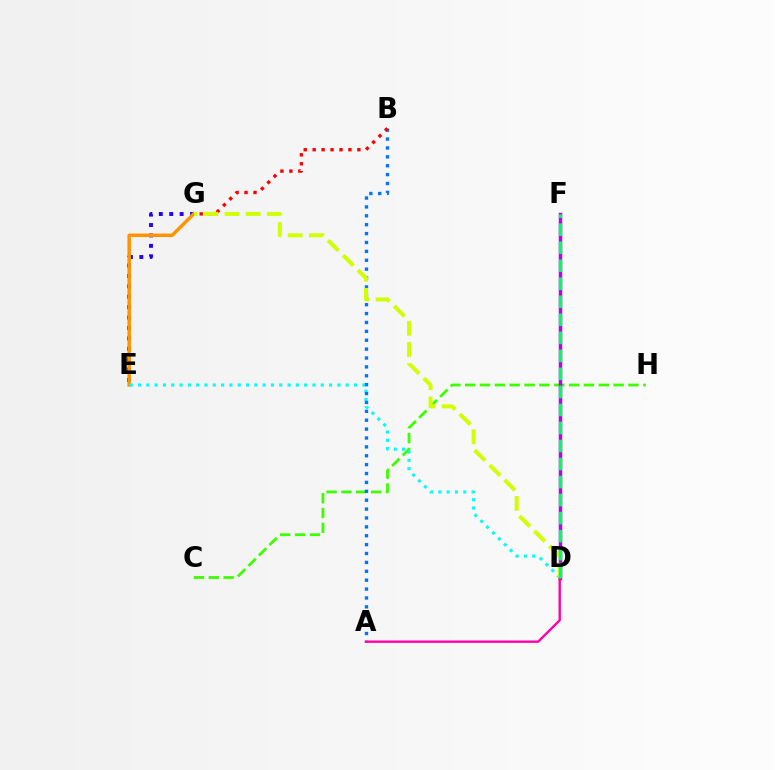{('C', 'H'): [{'color': '#3dff00', 'line_style': 'dashed', 'thickness': 2.02}], ('E', 'G'): [{'color': '#2500ff', 'line_style': 'dotted', 'thickness': 2.83}, {'color': '#ff9400', 'line_style': 'solid', 'thickness': 2.51}], ('D', 'E'): [{'color': '#00fff6', 'line_style': 'dotted', 'thickness': 2.26}], ('A', 'B'): [{'color': '#0074ff', 'line_style': 'dotted', 'thickness': 2.41}], ('D', 'F'): [{'color': '#b900ff', 'line_style': 'solid', 'thickness': 2.5}, {'color': '#00ff5c', 'line_style': 'dashed', 'thickness': 2.45}], ('B', 'G'): [{'color': '#ff0000', 'line_style': 'dotted', 'thickness': 2.43}], ('A', 'D'): [{'color': '#ff00ac', 'line_style': 'solid', 'thickness': 1.71}], ('D', 'G'): [{'color': '#d1ff00', 'line_style': 'dashed', 'thickness': 2.87}]}